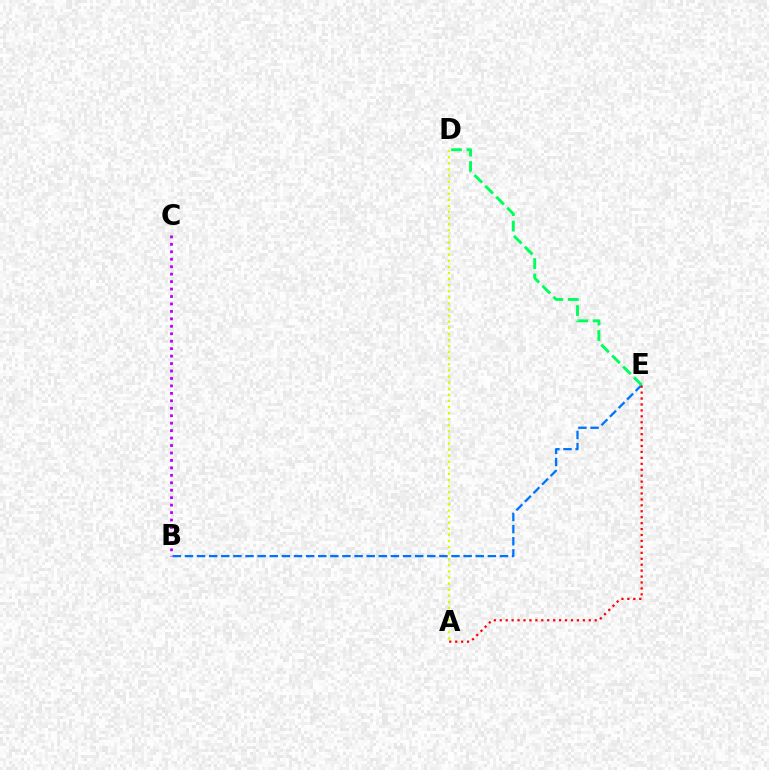{('A', 'D'): [{'color': '#d1ff00', 'line_style': 'dotted', 'thickness': 1.65}], ('B', 'E'): [{'color': '#0074ff', 'line_style': 'dashed', 'thickness': 1.65}], ('A', 'E'): [{'color': '#ff0000', 'line_style': 'dotted', 'thickness': 1.61}], ('D', 'E'): [{'color': '#00ff5c', 'line_style': 'dashed', 'thickness': 2.1}], ('B', 'C'): [{'color': '#b900ff', 'line_style': 'dotted', 'thickness': 2.02}]}